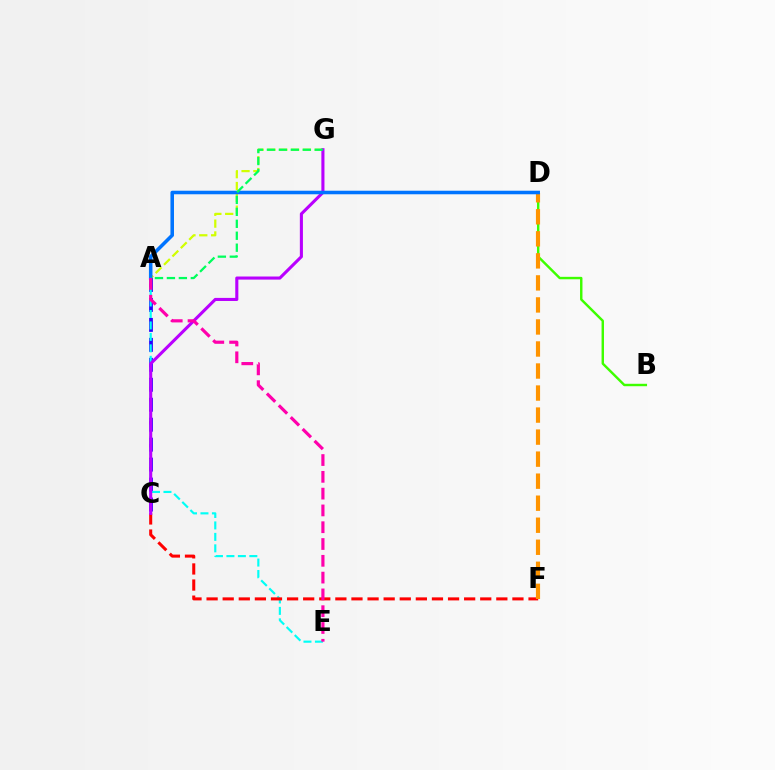{('A', 'C'): [{'color': '#2500ff', 'line_style': 'dashed', 'thickness': 2.71}], ('A', 'G'): [{'color': '#d1ff00', 'line_style': 'dashed', 'thickness': 1.61}, {'color': '#00ff5c', 'line_style': 'dashed', 'thickness': 1.62}], ('B', 'D'): [{'color': '#3dff00', 'line_style': 'solid', 'thickness': 1.75}], ('A', 'E'): [{'color': '#00fff6', 'line_style': 'dashed', 'thickness': 1.56}, {'color': '#ff00ac', 'line_style': 'dashed', 'thickness': 2.28}], ('C', 'F'): [{'color': '#ff0000', 'line_style': 'dashed', 'thickness': 2.19}], ('D', 'F'): [{'color': '#ff9400', 'line_style': 'dashed', 'thickness': 2.99}], ('C', 'G'): [{'color': '#b900ff', 'line_style': 'solid', 'thickness': 2.22}], ('A', 'D'): [{'color': '#0074ff', 'line_style': 'solid', 'thickness': 2.55}]}